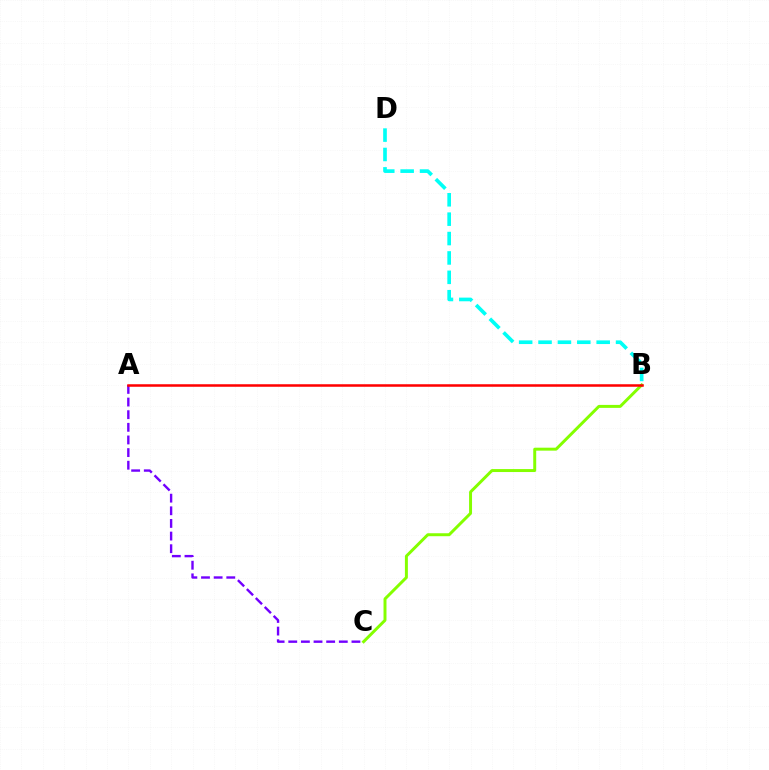{('B', 'D'): [{'color': '#00fff6', 'line_style': 'dashed', 'thickness': 2.63}], ('A', 'C'): [{'color': '#7200ff', 'line_style': 'dashed', 'thickness': 1.72}], ('B', 'C'): [{'color': '#84ff00', 'line_style': 'solid', 'thickness': 2.13}], ('A', 'B'): [{'color': '#ff0000', 'line_style': 'solid', 'thickness': 1.81}]}